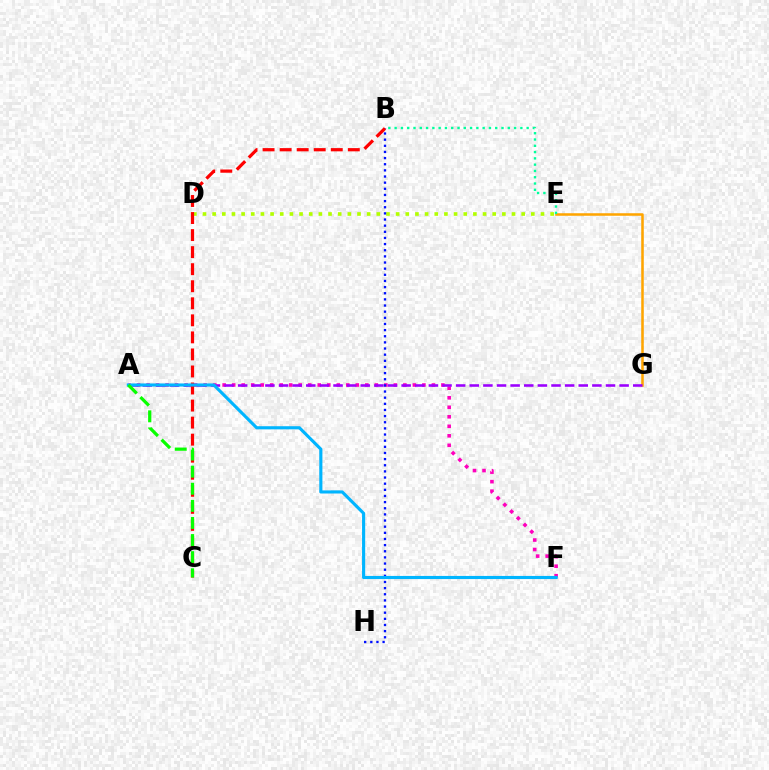{('A', 'F'): [{'color': '#ff00bd', 'line_style': 'dotted', 'thickness': 2.58}, {'color': '#00b5ff', 'line_style': 'solid', 'thickness': 2.25}], ('E', 'G'): [{'color': '#ffa500', 'line_style': 'solid', 'thickness': 1.83}], ('D', 'E'): [{'color': '#b3ff00', 'line_style': 'dotted', 'thickness': 2.62}], ('B', 'E'): [{'color': '#00ff9d', 'line_style': 'dotted', 'thickness': 1.71}], ('B', 'H'): [{'color': '#0010ff', 'line_style': 'dotted', 'thickness': 1.67}], ('A', 'G'): [{'color': '#9b00ff', 'line_style': 'dashed', 'thickness': 1.85}], ('B', 'C'): [{'color': '#ff0000', 'line_style': 'dashed', 'thickness': 2.32}], ('A', 'C'): [{'color': '#08ff00', 'line_style': 'dashed', 'thickness': 2.32}]}